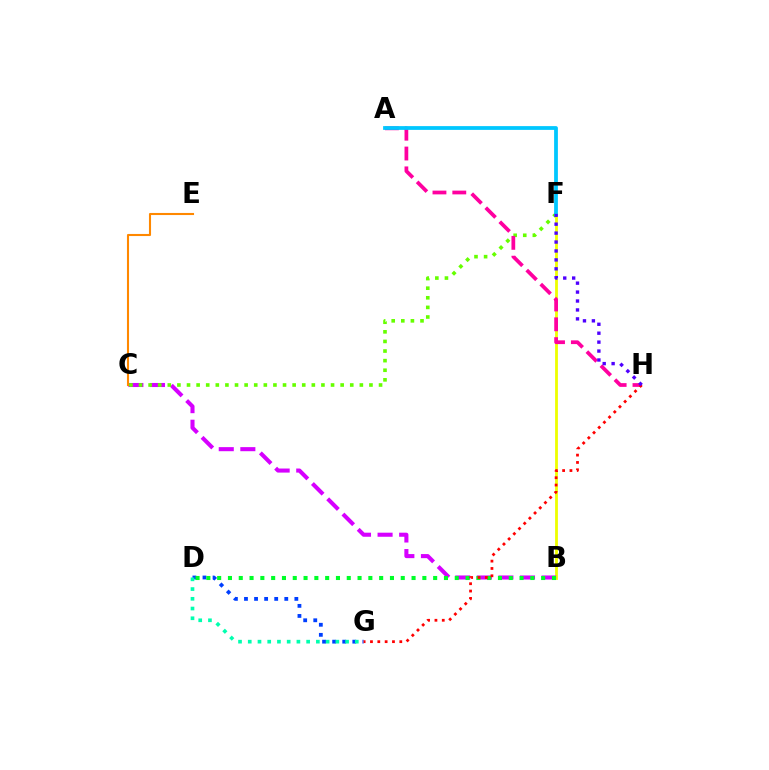{('B', 'F'): [{'color': '#eeff00', 'line_style': 'solid', 'thickness': 2.02}], ('D', 'G'): [{'color': '#003fff', 'line_style': 'dotted', 'thickness': 2.74}, {'color': '#00ffaf', 'line_style': 'dotted', 'thickness': 2.64}], ('B', 'C'): [{'color': '#d600ff', 'line_style': 'dashed', 'thickness': 2.93}], ('C', 'F'): [{'color': '#66ff00', 'line_style': 'dotted', 'thickness': 2.61}], ('B', 'D'): [{'color': '#00ff27', 'line_style': 'dotted', 'thickness': 2.93}], ('A', 'H'): [{'color': '#ff00a0', 'line_style': 'dashed', 'thickness': 2.69}], ('C', 'E'): [{'color': '#ff8800', 'line_style': 'solid', 'thickness': 1.51}], ('A', 'F'): [{'color': '#00c7ff', 'line_style': 'solid', 'thickness': 2.72}], ('G', 'H'): [{'color': '#ff0000', 'line_style': 'dotted', 'thickness': 1.99}], ('F', 'H'): [{'color': '#4f00ff', 'line_style': 'dotted', 'thickness': 2.43}]}